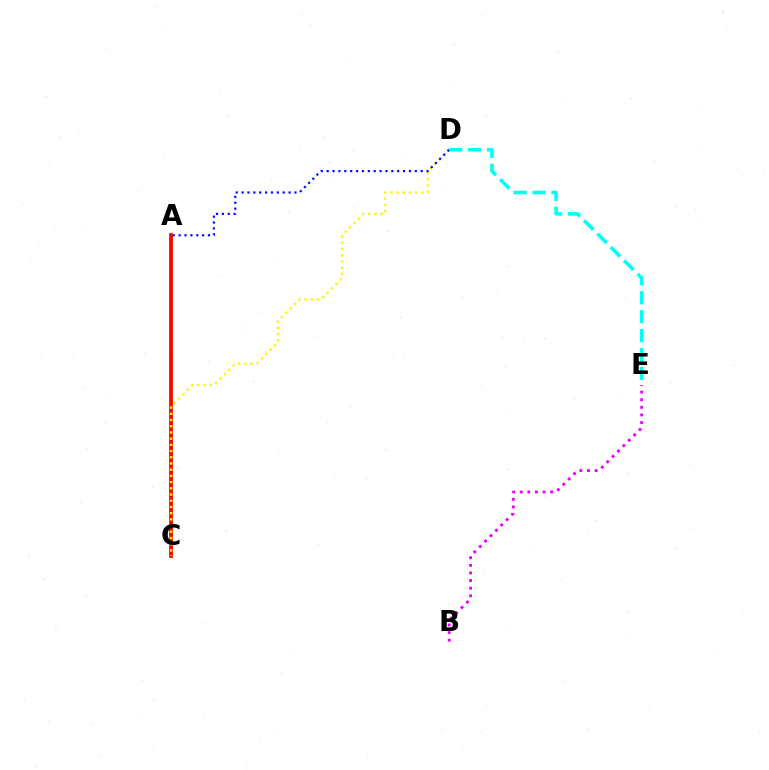{('B', 'E'): [{'color': '#ee00ff', 'line_style': 'dotted', 'thickness': 2.07}], ('A', 'C'): [{'color': '#08ff00', 'line_style': 'solid', 'thickness': 1.87}, {'color': '#ff0000', 'line_style': 'solid', 'thickness': 2.67}], ('C', 'D'): [{'color': '#fcf500', 'line_style': 'dotted', 'thickness': 1.69}], ('A', 'D'): [{'color': '#0010ff', 'line_style': 'dotted', 'thickness': 1.6}], ('D', 'E'): [{'color': '#00fff6', 'line_style': 'dashed', 'thickness': 2.57}]}